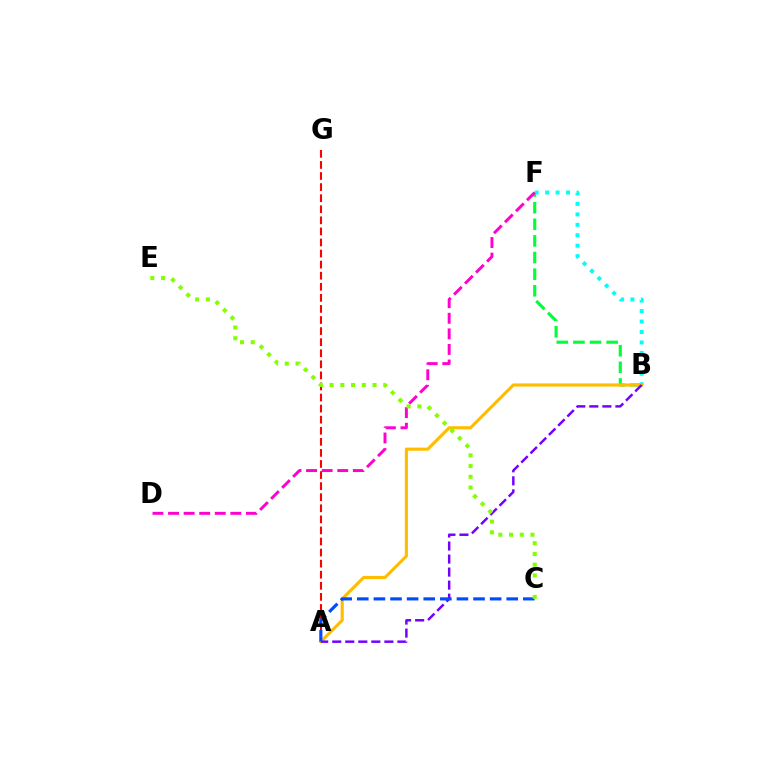{('B', 'F'): [{'color': '#00ff39', 'line_style': 'dashed', 'thickness': 2.26}, {'color': '#00fff6', 'line_style': 'dotted', 'thickness': 2.84}], ('A', 'G'): [{'color': '#ff0000', 'line_style': 'dashed', 'thickness': 1.5}], ('A', 'B'): [{'color': '#ffbd00', 'line_style': 'solid', 'thickness': 2.25}, {'color': '#7200ff', 'line_style': 'dashed', 'thickness': 1.77}], ('D', 'F'): [{'color': '#ff00cf', 'line_style': 'dashed', 'thickness': 2.12}], ('A', 'C'): [{'color': '#004bff', 'line_style': 'dashed', 'thickness': 2.26}], ('C', 'E'): [{'color': '#84ff00', 'line_style': 'dotted', 'thickness': 2.92}]}